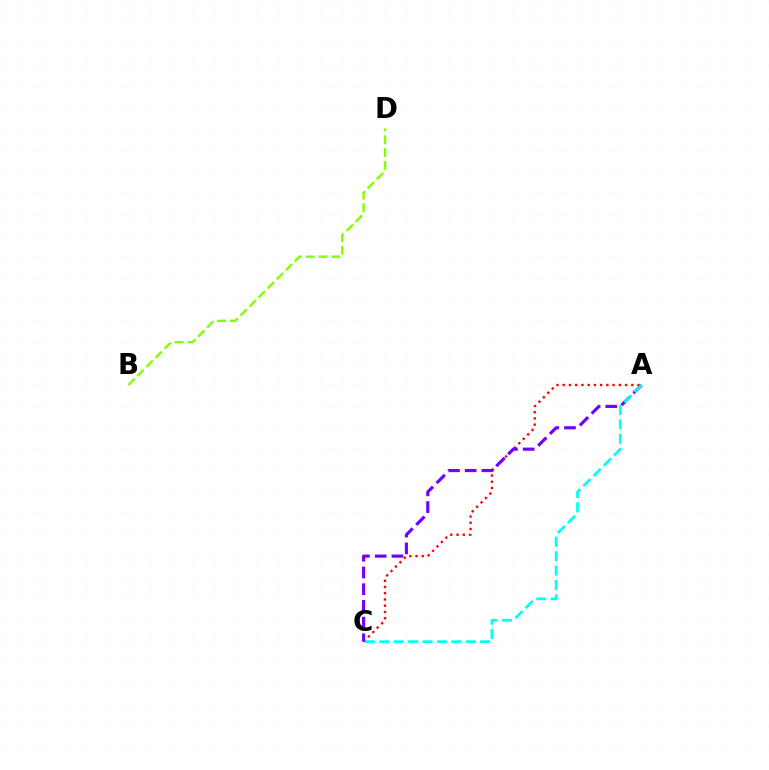{('B', 'D'): [{'color': '#84ff00', 'line_style': 'dashed', 'thickness': 1.74}], ('A', 'C'): [{'color': '#ff0000', 'line_style': 'dotted', 'thickness': 1.69}, {'color': '#7200ff', 'line_style': 'dashed', 'thickness': 2.27}, {'color': '#00fff6', 'line_style': 'dashed', 'thickness': 1.96}]}